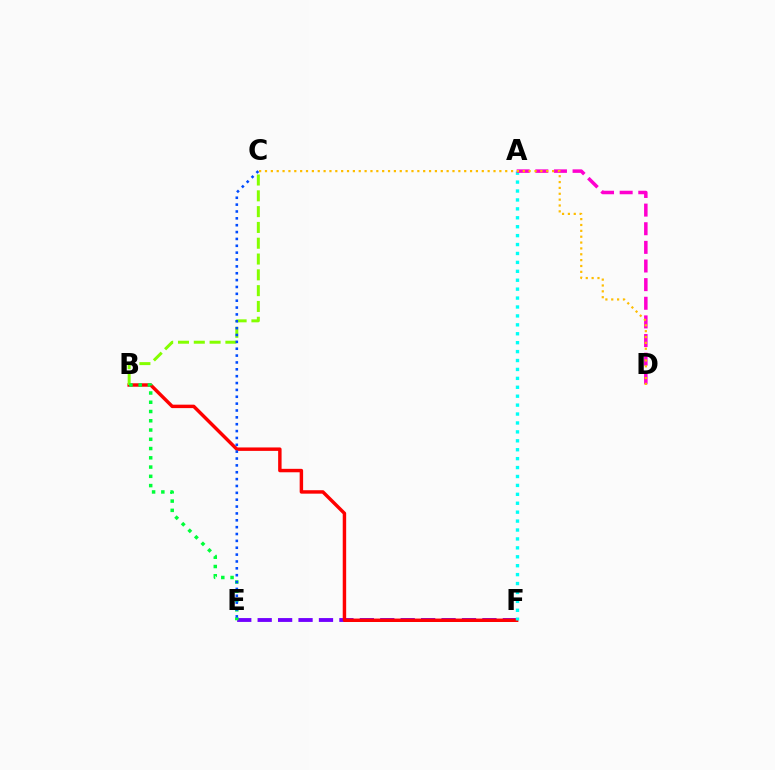{('E', 'F'): [{'color': '#7200ff', 'line_style': 'dashed', 'thickness': 2.78}], ('B', 'F'): [{'color': '#ff0000', 'line_style': 'solid', 'thickness': 2.48}], ('A', 'F'): [{'color': '#00fff6', 'line_style': 'dotted', 'thickness': 2.42}], ('B', 'C'): [{'color': '#84ff00', 'line_style': 'dashed', 'thickness': 2.15}], ('A', 'D'): [{'color': '#ff00cf', 'line_style': 'dashed', 'thickness': 2.53}], ('C', 'D'): [{'color': '#ffbd00', 'line_style': 'dotted', 'thickness': 1.59}], ('B', 'E'): [{'color': '#00ff39', 'line_style': 'dotted', 'thickness': 2.52}], ('C', 'E'): [{'color': '#004bff', 'line_style': 'dotted', 'thickness': 1.86}]}